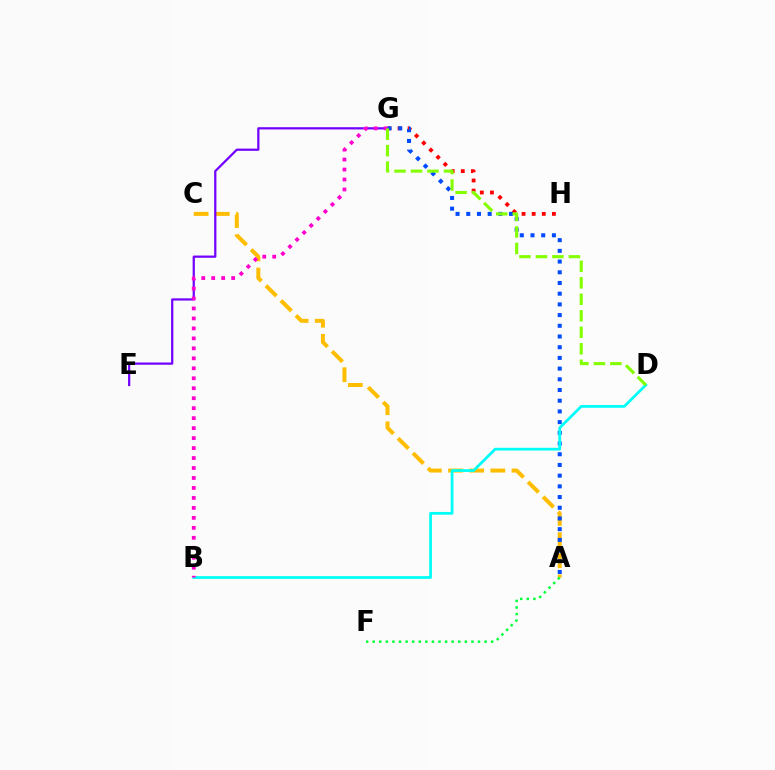{('A', 'C'): [{'color': '#ffbd00', 'line_style': 'dashed', 'thickness': 2.87}], ('G', 'H'): [{'color': '#ff0000', 'line_style': 'dotted', 'thickness': 2.75}], ('E', 'G'): [{'color': '#7200ff', 'line_style': 'solid', 'thickness': 1.61}], ('A', 'G'): [{'color': '#004bff', 'line_style': 'dotted', 'thickness': 2.91}], ('B', 'D'): [{'color': '#00fff6', 'line_style': 'solid', 'thickness': 1.98}], ('B', 'G'): [{'color': '#ff00cf', 'line_style': 'dotted', 'thickness': 2.71}], ('D', 'G'): [{'color': '#84ff00', 'line_style': 'dashed', 'thickness': 2.24}], ('A', 'F'): [{'color': '#00ff39', 'line_style': 'dotted', 'thickness': 1.79}]}